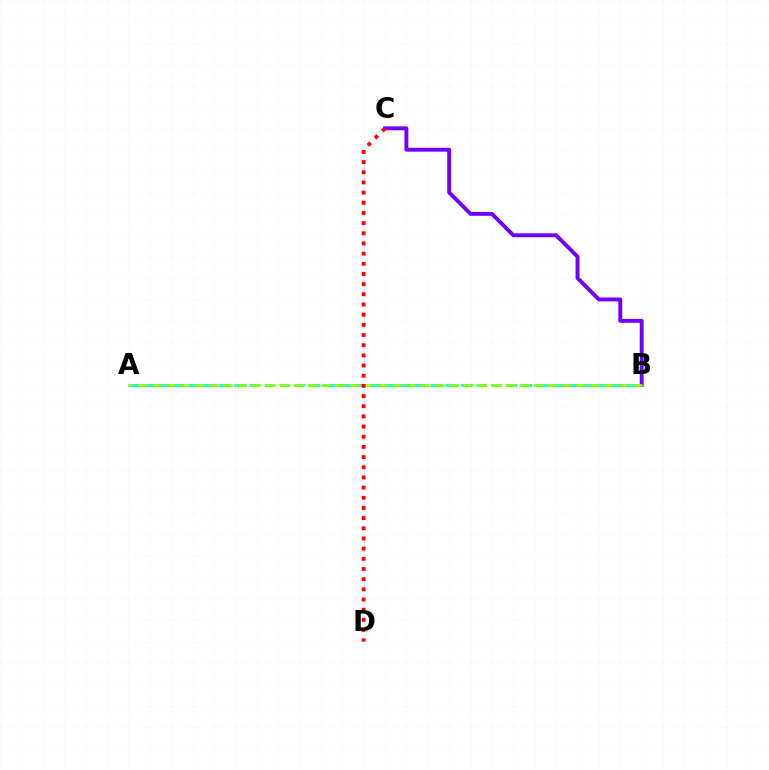{('A', 'B'): [{'color': '#00fff6', 'line_style': 'dashed', 'thickness': 2.05}, {'color': '#84ff00', 'line_style': 'dashed', 'thickness': 1.92}], ('B', 'C'): [{'color': '#7200ff', 'line_style': 'solid', 'thickness': 2.81}], ('C', 'D'): [{'color': '#ff0000', 'line_style': 'dotted', 'thickness': 2.76}]}